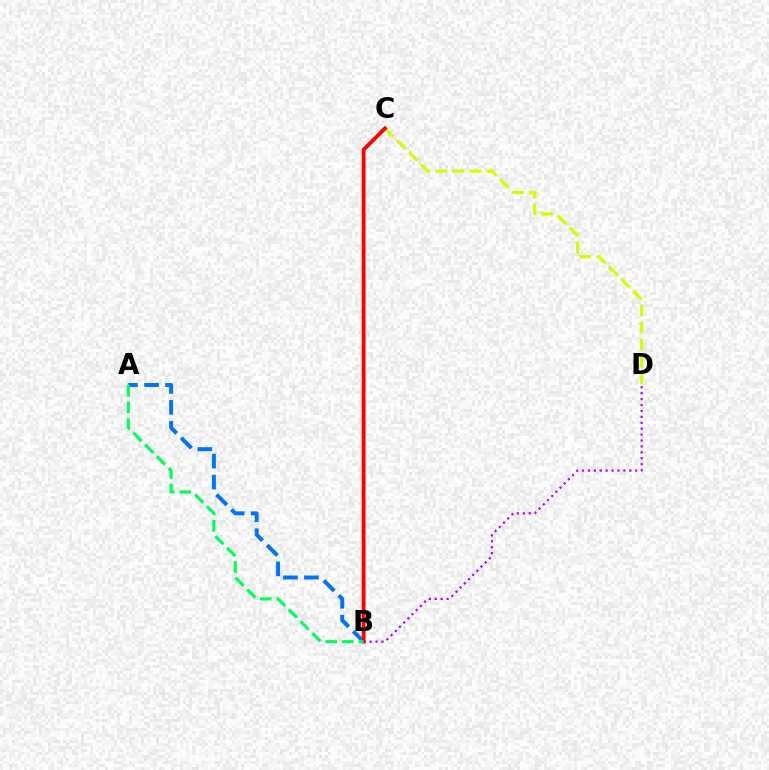{('A', 'B'): [{'color': '#0074ff', 'line_style': 'dashed', 'thickness': 2.85}, {'color': '#00ff5c', 'line_style': 'dashed', 'thickness': 2.26}], ('B', 'D'): [{'color': '#b900ff', 'line_style': 'dotted', 'thickness': 1.61}], ('C', 'D'): [{'color': '#d1ff00', 'line_style': 'dashed', 'thickness': 2.31}], ('B', 'C'): [{'color': '#ff0000', 'line_style': 'solid', 'thickness': 2.75}]}